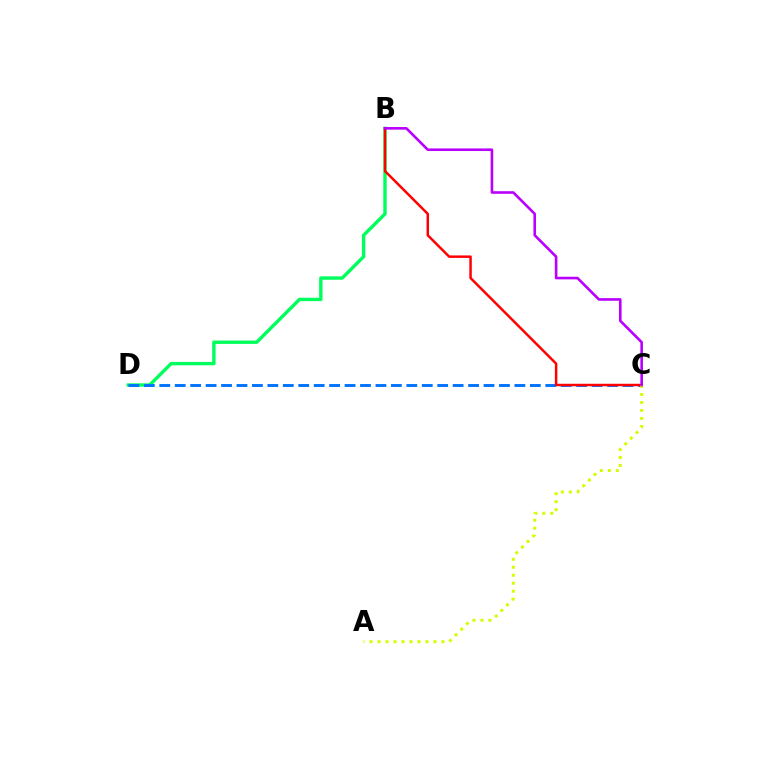{('B', 'D'): [{'color': '#00ff5c', 'line_style': 'solid', 'thickness': 2.44}], ('C', 'D'): [{'color': '#0074ff', 'line_style': 'dashed', 'thickness': 2.1}], ('B', 'C'): [{'color': '#ff0000', 'line_style': 'solid', 'thickness': 1.79}, {'color': '#b900ff', 'line_style': 'solid', 'thickness': 1.88}], ('A', 'C'): [{'color': '#d1ff00', 'line_style': 'dotted', 'thickness': 2.17}]}